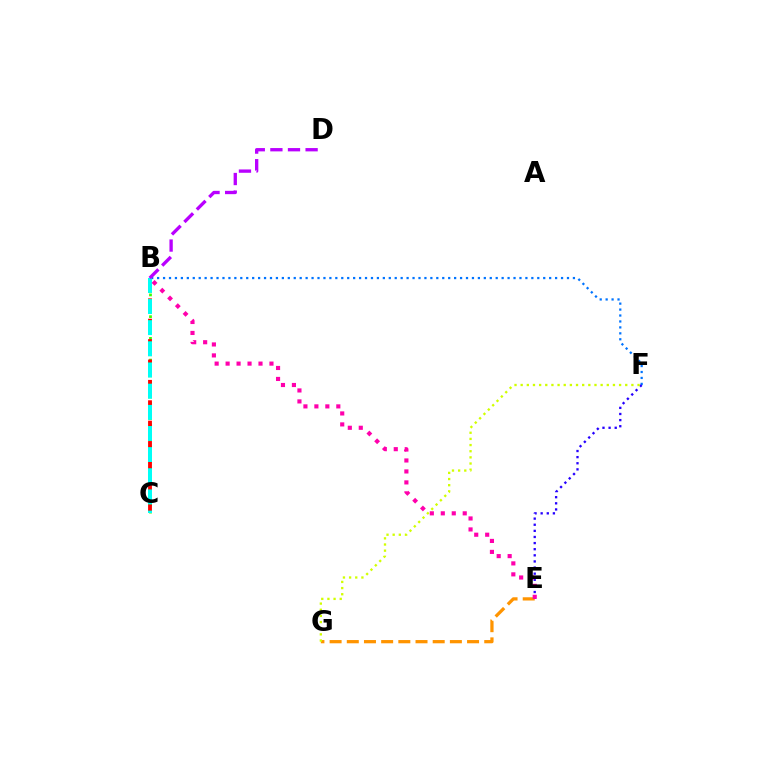{('E', 'G'): [{'color': '#ff9400', 'line_style': 'dashed', 'thickness': 2.33}], ('B', 'F'): [{'color': '#0074ff', 'line_style': 'dotted', 'thickness': 1.61}], ('B', 'C'): [{'color': '#3dff00', 'line_style': 'dotted', 'thickness': 1.97}, {'color': '#ff0000', 'line_style': 'dashed', 'thickness': 2.77}, {'color': '#00ff5c', 'line_style': 'dotted', 'thickness': 2.88}, {'color': '#00fff6', 'line_style': 'dashed', 'thickness': 2.87}], ('E', 'F'): [{'color': '#2500ff', 'line_style': 'dotted', 'thickness': 1.66}], ('B', 'D'): [{'color': '#b900ff', 'line_style': 'dashed', 'thickness': 2.39}], ('F', 'G'): [{'color': '#d1ff00', 'line_style': 'dotted', 'thickness': 1.67}], ('B', 'E'): [{'color': '#ff00ac', 'line_style': 'dotted', 'thickness': 2.98}]}